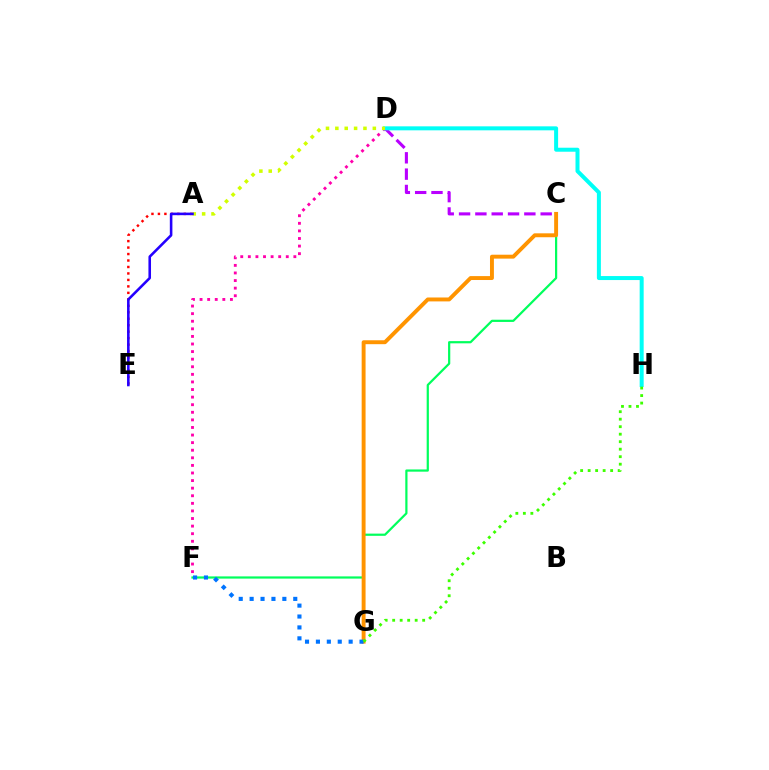{('D', 'F'): [{'color': '#ff00ac', 'line_style': 'dotted', 'thickness': 2.06}], ('A', 'E'): [{'color': '#ff0000', 'line_style': 'dotted', 'thickness': 1.76}, {'color': '#2500ff', 'line_style': 'solid', 'thickness': 1.86}], ('C', 'D'): [{'color': '#b900ff', 'line_style': 'dashed', 'thickness': 2.22}], ('C', 'F'): [{'color': '#00ff5c', 'line_style': 'solid', 'thickness': 1.59}], ('C', 'G'): [{'color': '#ff9400', 'line_style': 'solid', 'thickness': 2.82}], ('D', 'H'): [{'color': '#00fff6', 'line_style': 'solid', 'thickness': 2.88}], ('A', 'D'): [{'color': '#d1ff00', 'line_style': 'dotted', 'thickness': 2.55}], ('F', 'G'): [{'color': '#0074ff', 'line_style': 'dotted', 'thickness': 2.96}], ('G', 'H'): [{'color': '#3dff00', 'line_style': 'dotted', 'thickness': 2.04}]}